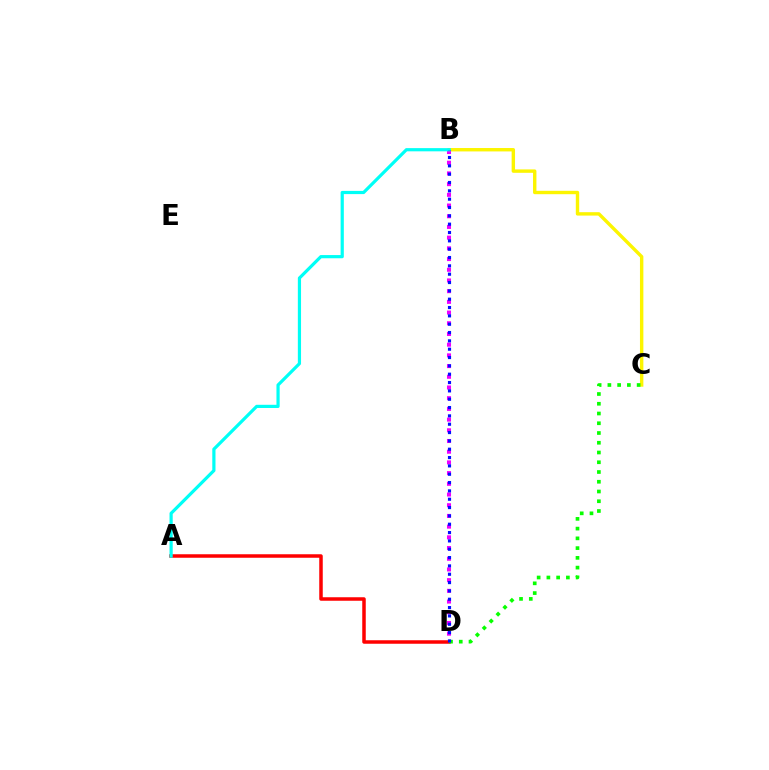{('A', 'D'): [{'color': '#ff0000', 'line_style': 'solid', 'thickness': 2.52}], ('B', 'C'): [{'color': '#fcf500', 'line_style': 'solid', 'thickness': 2.45}], ('B', 'D'): [{'color': '#ee00ff', 'line_style': 'dotted', 'thickness': 2.91}, {'color': '#0010ff', 'line_style': 'dotted', 'thickness': 2.26}], ('A', 'B'): [{'color': '#00fff6', 'line_style': 'solid', 'thickness': 2.3}], ('C', 'D'): [{'color': '#08ff00', 'line_style': 'dotted', 'thickness': 2.65}]}